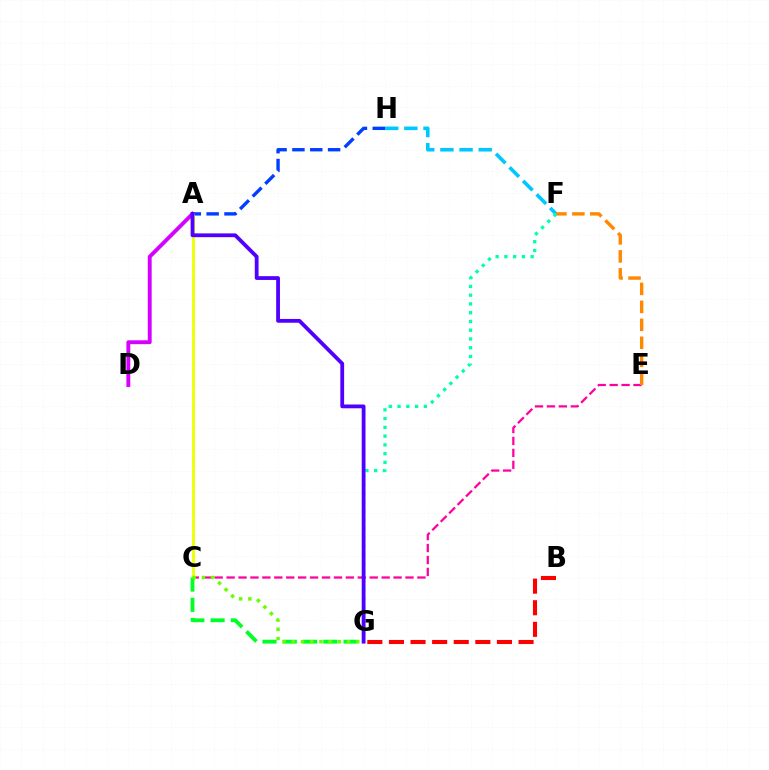{('F', 'H'): [{'color': '#00c7ff', 'line_style': 'dashed', 'thickness': 2.6}], ('C', 'E'): [{'color': '#ff00a0', 'line_style': 'dashed', 'thickness': 1.62}], ('A', 'H'): [{'color': '#003fff', 'line_style': 'dashed', 'thickness': 2.42}], ('E', 'F'): [{'color': '#ff8800', 'line_style': 'dashed', 'thickness': 2.44}], ('A', 'C'): [{'color': '#eeff00', 'line_style': 'solid', 'thickness': 2.04}], ('A', 'D'): [{'color': '#d600ff', 'line_style': 'solid', 'thickness': 2.79}], ('B', 'G'): [{'color': '#ff0000', 'line_style': 'dashed', 'thickness': 2.93}], ('C', 'G'): [{'color': '#00ff27', 'line_style': 'dashed', 'thickness': 2.75}, {'color': '#66ff00', 'line_style': 'dotted', 'thickness': 2.5}], ('F', 'G'): [{'color': '#00ffaf', 'line_style': 'dotted', 'thickness': 2.38}], ('A', 'G'): [{'color': '#4f00ff', 'line_style': 'solid', 'thickness': 2.73}]}